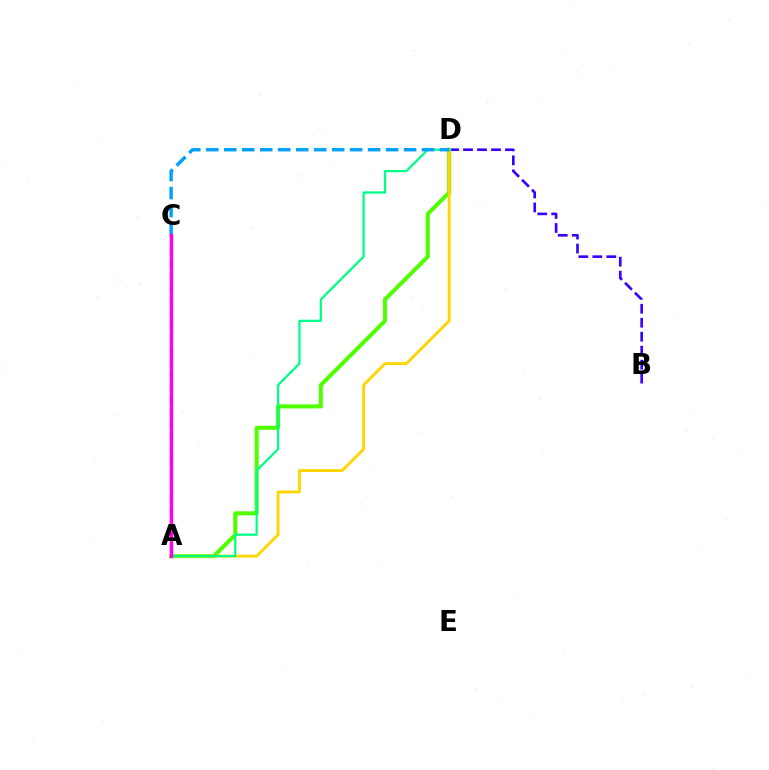{('B', 'D'): [{'color': '#3700ff', 'line_style': 'dashed', 'thickness': 1.9}], ('A', 'D'): [{'color': '#4fff00', 'line_style': 'solid', 'thickness': 2.91}, {'color': '#ffd500', 'line_style': 'solid', 'thickness': 2.06}, {'color': '#00ff86', 'line_style': 'solid', 'thickness': 1.62}], ('A', 'C'): [{'color': '#ff0000', 'line_style': 'dashed', 'thickness': 1.68}, {'color': '#ff00ed', 'line_style': 'solid', 'thickness': 2.42}], ('C', 'D'): [{'color': '#009eff', 'line_style': 'dashed', 'thickness': 2.44}]}